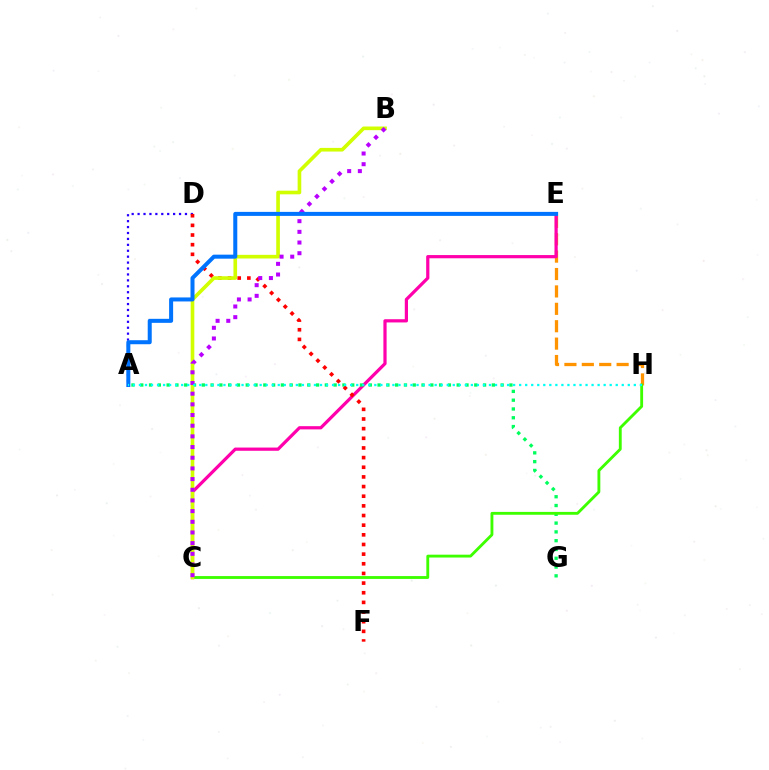{('E', 'H'): [{'color': '#ff9400', 'line_style': 'dashed', 'thickness': 2.36}], ('C', 'E'): [{'color': '#ff00ac', 'line_style': 'solid', 'thickness': 2.32}], ('A', 'G'): [{'color': '#00ff5c', 'line_style': 'dotted', 'thickness': 2.39}], ('A', 'D'): [{'color': '#2500ff', 'line_style': 'dotted', 'thickness': 1.61}], ('C', 'H'): [{'color': '#3dff00', 'line_style': 'solid', 'thickness': 2.05}], ('D', 'F'): [{'color': '#ff0000', 'line_style': 'dotted', 'thickness': 2.62}], ('B', 'C'): [{'color': '#d1ff00', 'line_style': 'solid', 'thickness': 2.63}, {'color': '#b900ff', 'line_style': 'dotted', 'thickness': 2.9}], ('A', 'E'): [{'color': '#0074ff', 'line_style': 'solid', 'thickness': 2.89}], ('A', 'H'): [{'color': '#00fff6', 'line_style': 'dotted', 'thickness': 1.64}]}